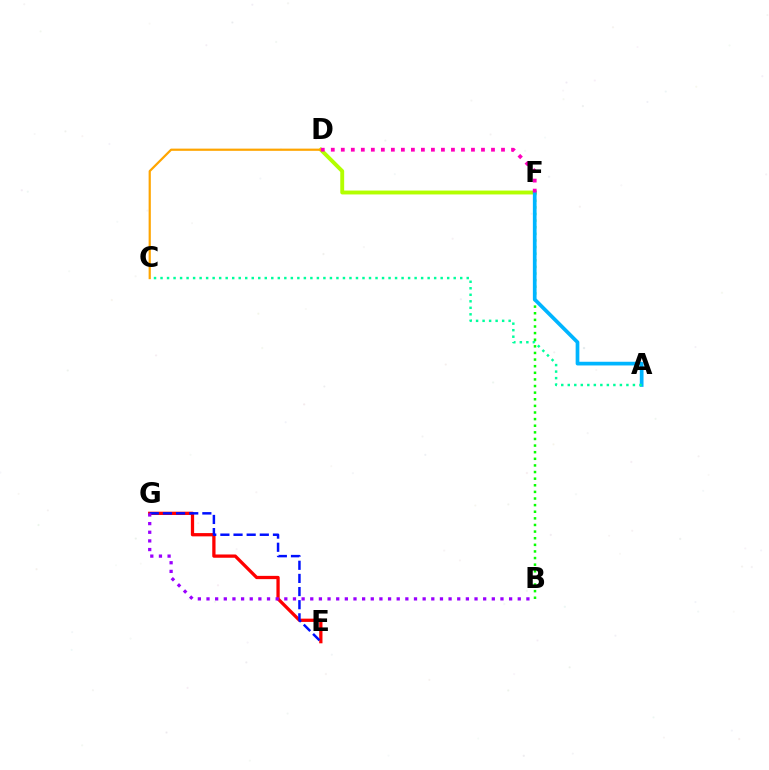{('D', 'F'): [{'color': '#b3ff00', 'line_style': 'solid', 'thickness': 2.8}, {'color': '#ff00bd', 'line_style': 'dotted', 'thickness': 2.72}], ('E', 'G'): [{'color': '#ff0000', 'line_style': 'solid', 'thickness': 2.36}, {'color': '#0010ff', 'line_style': 'dashed', 'thickness': 1.78}], ('B', 'F'): [{'color': '#08ff00', 'line_style': 'dotted', 'thickness': 1.8}], ('A', 'F'): [{'color': '#00b5ff', 'line_style': 'solid', 'thickness': 2.67}], ('C', 'D'): [{'color': '#ffa500', 'line_style': 'solid', 'thickness': 1.59}], ('A', 'C'): [{'color': '#00ff9d', 'line_style': 'dotted', 'thickness': 1.77}], ('B', 'G'): [{'color': '#9b00ff', 'line_style': 'dotted', 'thickness': 2.35}]}